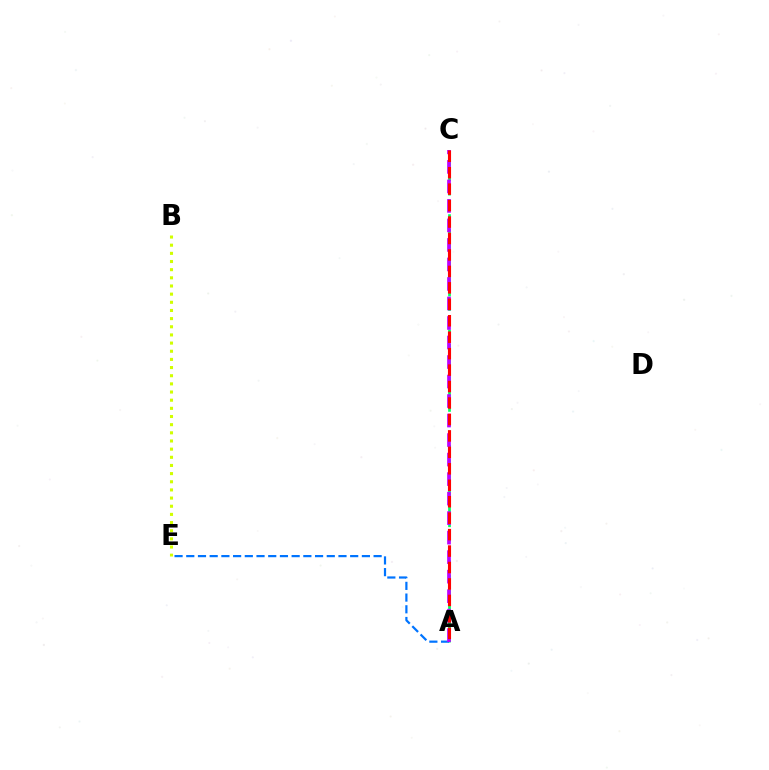{('A', 'C'): [{'color': '#00ff5c', 'line_style': 'dashed', 'thickness': 1.96}, {'color': '#b900ff', 'line_style': 'dashed', 'thickness': 2.65}, {'color': '#ff0000', 'line_style': 'dashed', 'thickness': 2.23}], ('A', 'E'): [{'color': '#0074ff', 'line_style': 'dashed', 'thickness': 1.59}], ('B', 'E'): [{'color': '#d1ff00', 'line_style': 'dotted', 'thickness': 2.22}]}